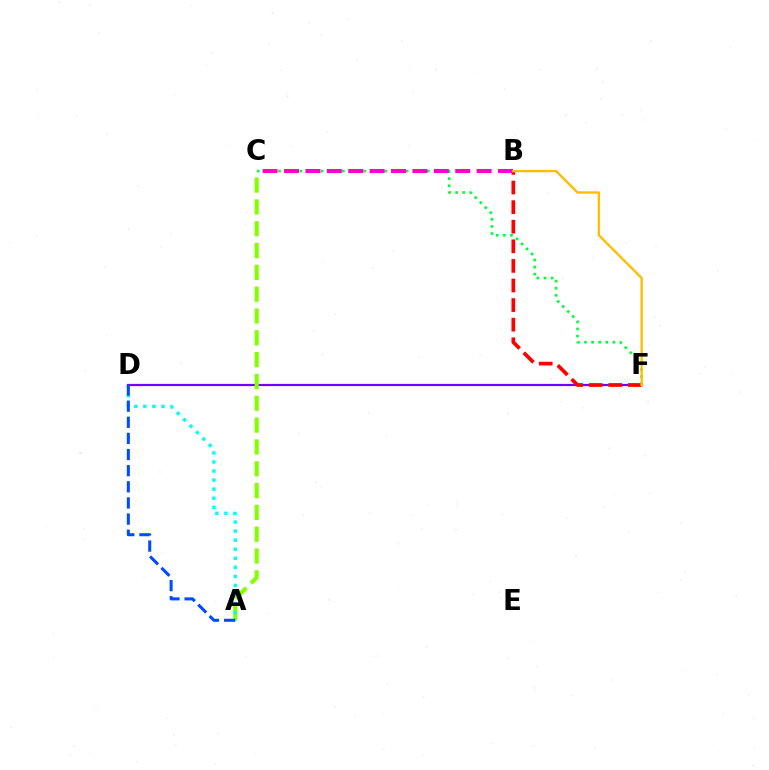{('D', 'F'): [{'color': '#7200ff', 'line_style': 'solid', 'thickness': 1.6}], ('A', 'C'): [{'color': '#84ff00', 'line_style': 'dashed', 'thickness': 2.96}], ('B', 'F'): [{'color': '#ff0000', 'line_style': 'dashed', 'thickness': 2.66}, {'color': '#ffbd00', 'line_style': 'solid', 'thickness': 1.69}], ('A', 'D'): [{'color': '#00fff6', 'line_style': 'dotted', 'thickness': 2.46}, {'color': '#004bff', 'line_style': 'dashed', 'thickness': 2.19}], ('C', 'F'): [{'color': '#00ff39', 'line_style': 'dotted', 'thickness': 1.93}], ('B', 'C'): [{'color': '#ff00cf', 'line_style': 'dashed', 'thickness': 2.91}]}